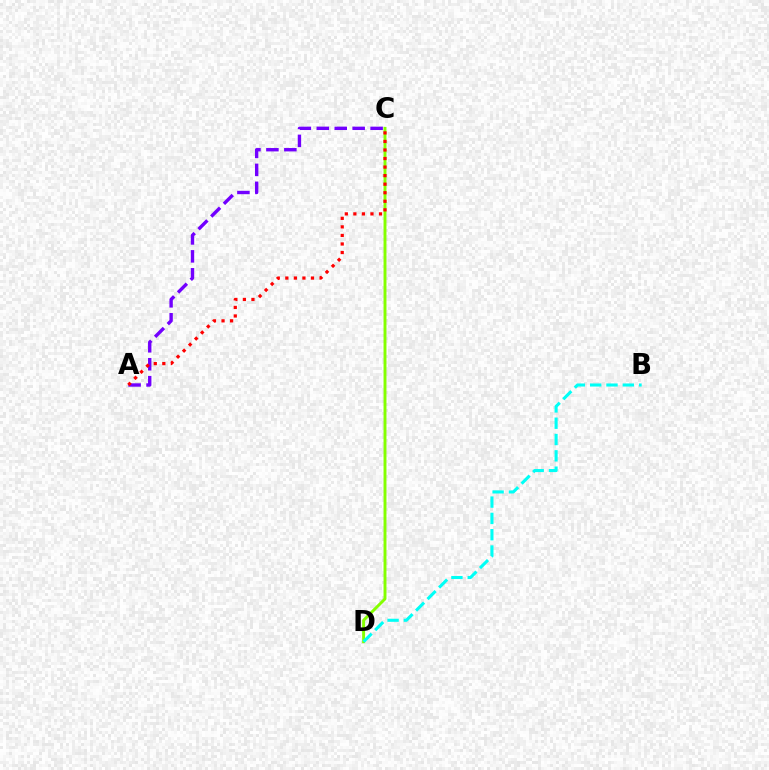{('C', 'D'): [{'color': '#84ff00', 'line_style': 'solid', 'thickness': 2.1}], ('A', 'C'): [{'color': '#7200ff', 'line_style': 'dashed', 'thickness': 2.44}, {'color': '#ff0000', 'line_style': 'dotted', 'thickness': 2.32}], ('B', 'D'): [{'color': '#00fff6', 'line_style': 'dashed', 'thickness': 2.22}]}